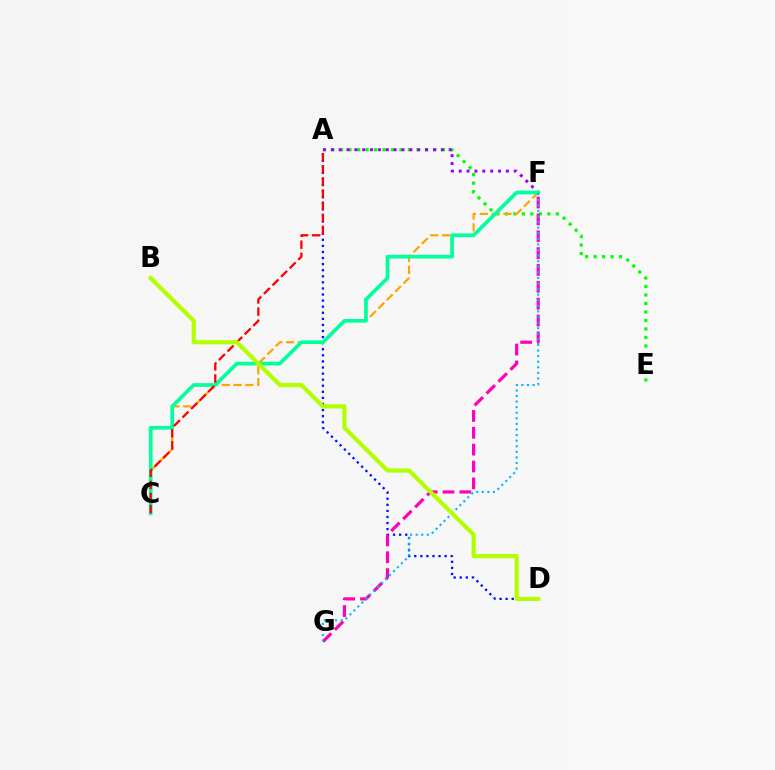{('A', 'E'): [{'color': '#08ff00', 'line_style': 'dotted', 'thickness': 2.31}], ('C', 'F'): [{'color': '#ffa500', 'line_style': 'dashed', 'thickness': 1.61}, {'color': '#00ff9d', 'line_style': 'solid', 'thickness': 2.66}], ('A', 'D'): [{'color': '#0010ff', 'line_style': 'dotted', 'thickness': 1.65}], ('A', 'F'): [{'color': '#9b00ff', 'line_style': 'dotted', 'thickness': 2.14}], ('F', 'G'): [{'color': '#ff00bd', 'line_style': 'dashed', 'thickness': 2.29}, {'color': '#00b5ff', 'line_style': 'dotted', 'thickness': 1.52}], ('A', 'C'): [{'color': '#ff0000', 'line_style': 'dashed', 'thickness': 1.65}], ('B', 'D'): [{'color': '#b3ff00', 'line_style': 'solid', 'thickness': 2.99}]}